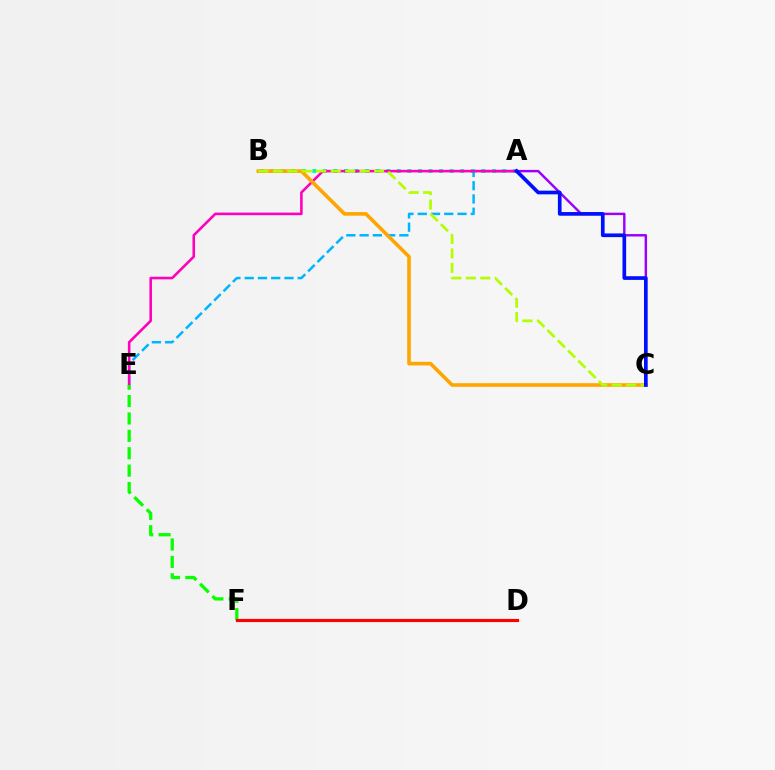{('A', 'B'): [{'color': '#00ff9d', 'line_style': 'dotted', 'thickness': 2.87}], ('A', 'E'): [{'color': '#00b5ff', 'line_style': 'dashed', 'thickness': 1.8}, {'color': '#ff00bd', 'line_style': 'solid', 'thickness': 1.86}], ('A', 'C'): [{'color': '#9b00ff', 'line_style': 'solid', 'thickness': 1.76}, {'color': '#0010ff', 'line_style': 'solid', 'thickness': 2.65}], ('B', 'C'): [{'color': '#ffa500', 'line_style': 'solid', 'thickness': 2.6}, {'color': '#b3ff00', 'line_style': 'dashed', 'thickness': 1.96}], ('E', 'F'): [{'color': '#08ff00', 'line_style': 'dashed', 'thickness': 2.36}], ('D', 'F'): [{'color': '#ff0000', 'line_style': 'solid', 'thickness': 2.27}]}